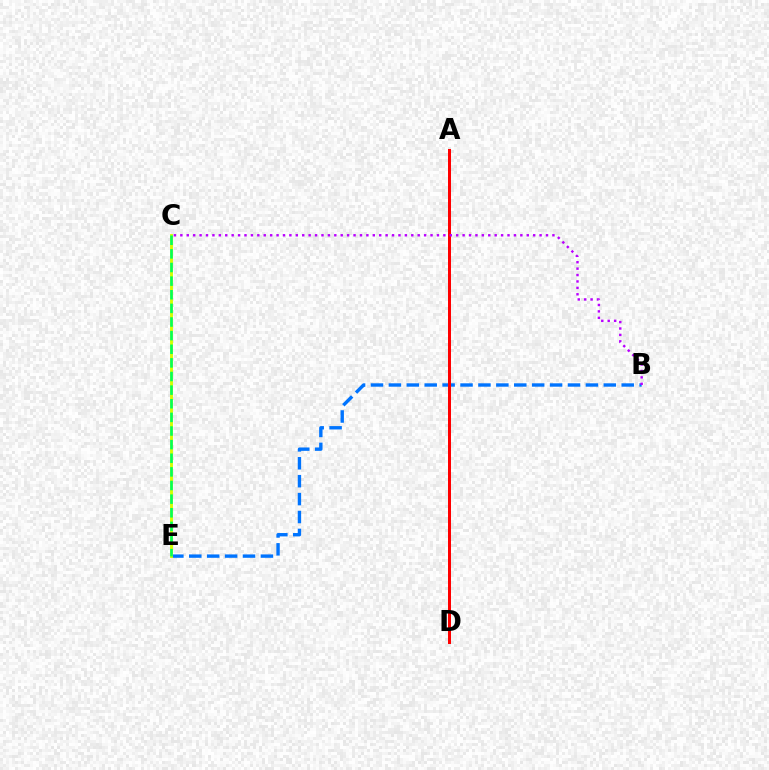{('B', 'E'): [{'color': '#0074ff', 'line_style': 'dashed', 'thickness': 2.43}], ('C', 'E'): [{'color': '#d1ff00', 'line_style': 'solid', 'thickness': 2.07}, {'color': '#00ff5c', 'line_style': 'dashed', 'thickness': 1.85}], ('A', 'D'): [{'color': '#ff0000', 'line_style': 'solid', 'thickness': 2.16}], ('B', 'C'): [{'color': '#b900ff', 'line_style': 'dotted', 'thickness': 1.74}]}